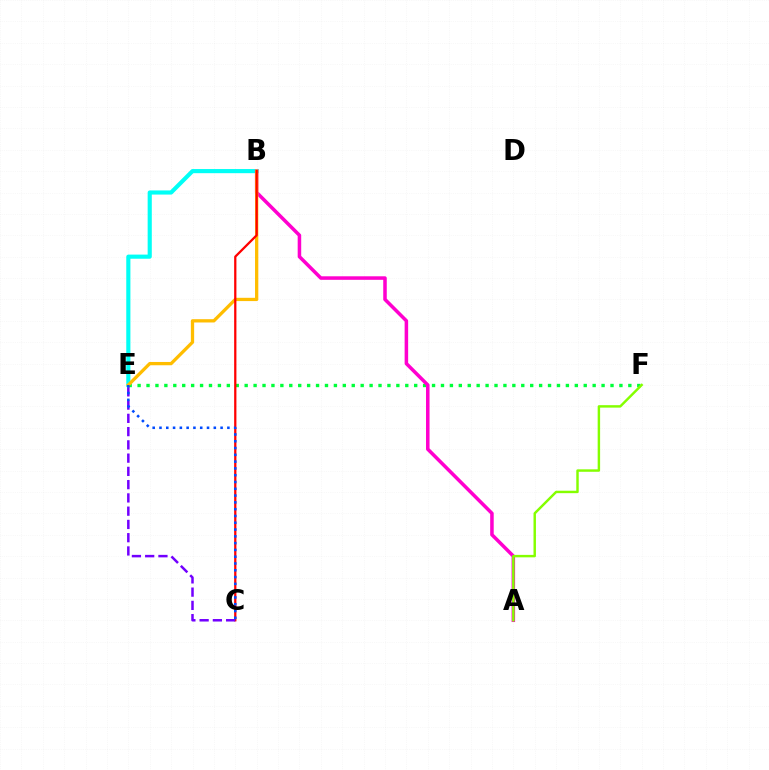{('B', 'E'): [{'color': '#00fff6', 'line_style': 'solid', 'thickness': 2.98}, {'color': '#ffbd00', 'line_style': 'solid', 'thickness': 2.36}], ('E', 'F'): [{'color': '#00ff39', 'line_style': 'dotted', 'thickness': 2.42}], ('A', 'B'): [{'color': '#ff00cf', 'line_style': 'solid', 'thickness': 2.54}], ('B', 'C'): [{'color': '#ff0000', 'line_style': 'solid', 'thickness': 1.63}], ('A', 'F'): [{'color': '#84ff00', 'line_style': 'solid', 'thickness': 1.76}], ('C', 'E'): [{'color': '#7200ff', 'line_style': 'dashed', 'thickness': 1.8}, {'color': '#004bff', 'line_style': 'dotted', 'thickness': 1.85}]}